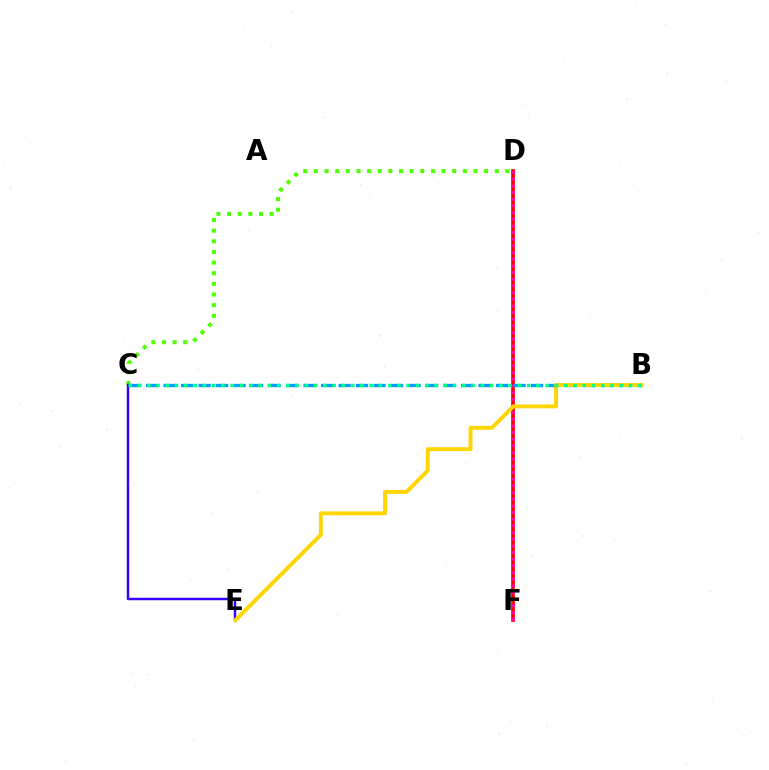{('D', 'F'): [{'color': '#ff0000', 'line_style': 'solid', 'thickness': 2.66}, {'color': '#ff00ed', 'line_style': 'dotted', 'thickness': 1.81}], ('C', 'D'): [{'color': '#4fff00', 'line_style': 'dotted', 'thickness': 2.89}], ('B', 'C'): [{'color': '#009eff', 'line_style': 'dashed', 'thickness': 2.38}, {'color': '#00ff86', 'line_style': 'dotted', 'thickness': 2.52}], ('C', 'E'): [{'color': '#3700ff', 'line_style': 'solid', 'thickness': 1.77}], ('B', 'E'): [{'color': '#ffd500', 'line_style': 'solid', 'thickness': 2.81}]}